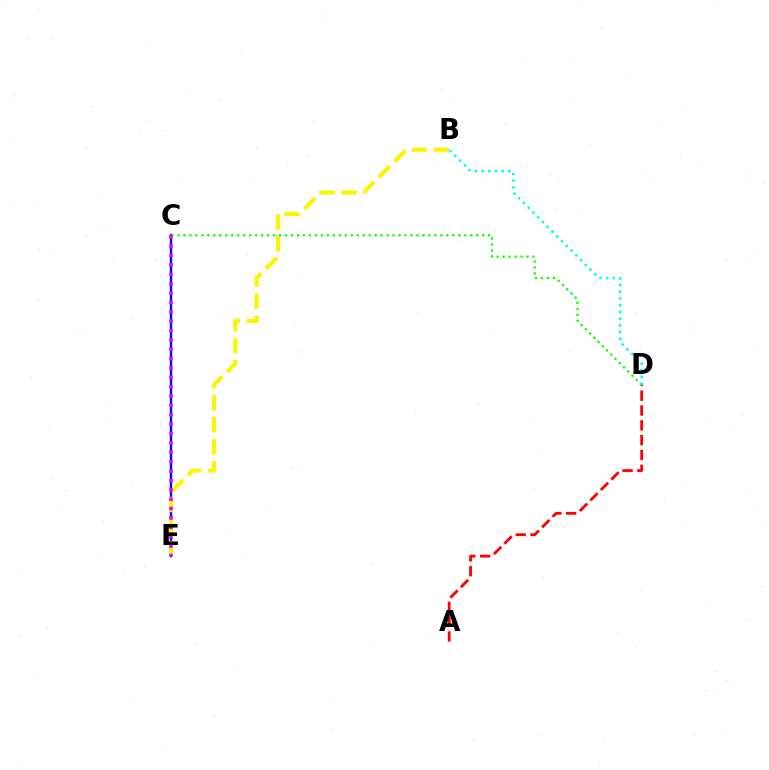{('C', 'E'): [{'color': '#0010ff', 'line_style': 'solid', 'thickness': 1.74}, {'color': '#ee00ff', 'line_style': 'dotted', 'thickness': 2.55}], ('A', 'D'): [{'color': '#ff0000', 'line_style': 'dashed', 'thickness': 2.01}], ('B', 'E'): [{'color': '#fcf500', 'line_style': 'dashed', 'thickness': 2.99}], ('C', 'D'): [{'color': '#08ff00', 'line_style': 'dotted', 'thickness': 1.62}], ('B', 'D'): [{'color': '#00fff6', 'line_style': 'dotted', 'thickness': 1.83}]}